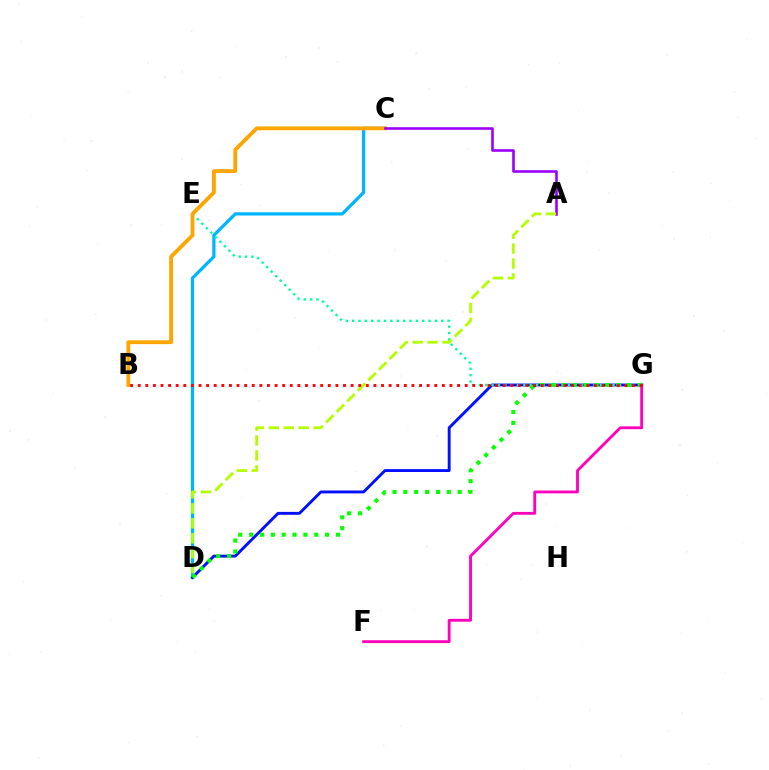{('C', 'D'): [{'color': '#00b5ff', 'line_style': 'solid', 'thickness': 2.33}], ('D', 'G'): [{'color': '#0010ff', 'line_style': 'solid', 'thickness': 2.09}, {'color': '#08ff00', 'line_style': 'dotted', 'thickness': 2.95}], ('E', 'G'): [{'color': '#00ff9d', 'line_style': 'dotted', 'thickness': 1.73}], ('B', 'C'): [{'color': '#ffa500', 'line_style': 'solid', 'thickness': 2.75}], ('A', 'C'): [{'color': '#9b00ff', 'line_style': 'solid', 'thickness': 1.88}], ('A', 'D'): [{'color': '#b3ff00', 'line_style': 'dashed', 'thickness': 2.03}], ('F', 'G'): [{'color': '#ff00bd', 'line_style': 'solid', 'thickness': 2.05}], ('B', 'G'): [{'color': '#ff0000', 'line_style': 'dotted', 'thickness': 2.07}]}